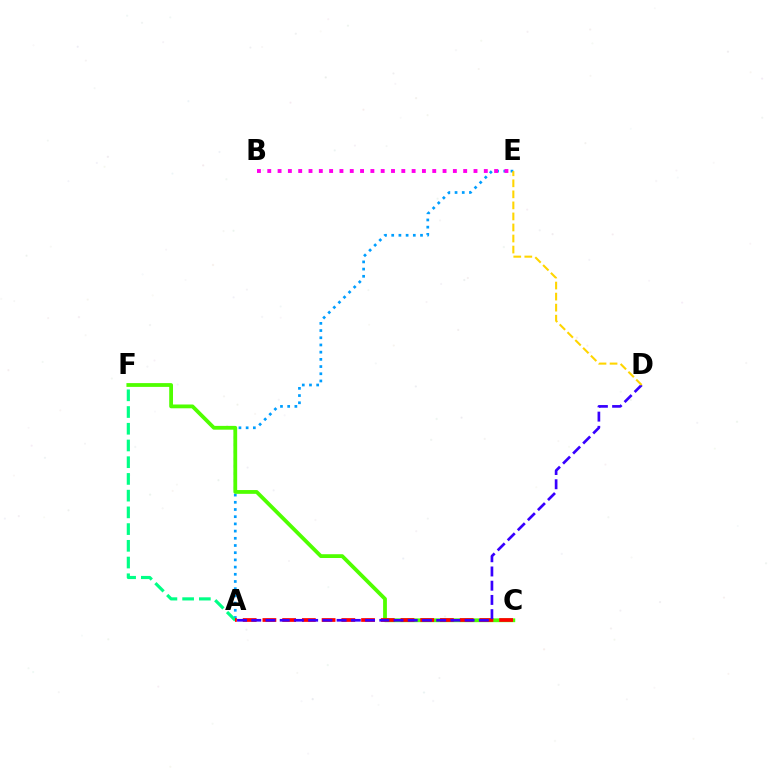{('A', 'E'): [{'color': '#009eff', 'line_style': 'dotted', 'thickness': 1.96}], ('B', 'E'): [{'color': '#ff00ed', 'line_style': 'dotted', 'thickness': 2.8}], ('A', 'F'): [{'color': '#00ff86', 'line_style': 'dashed', 'thickness': 2.27}], ('C', 'F'): [{'color': '#4fff00', 'line_style': 'solid', 'thickness': 2.73}], ('A', 'C'): [{'color': '#ff0000', 'line_style': 'dashed', 'thickness': 2.68}], ('A', 'D'): [{'color': '#3700ff', 'line_style': 'dashed', 'thickness': 1.93}], ('D', 'E'): [{'color': '#ffd500', 'line_style': 'dashed', 'thickness': 1.5}]}